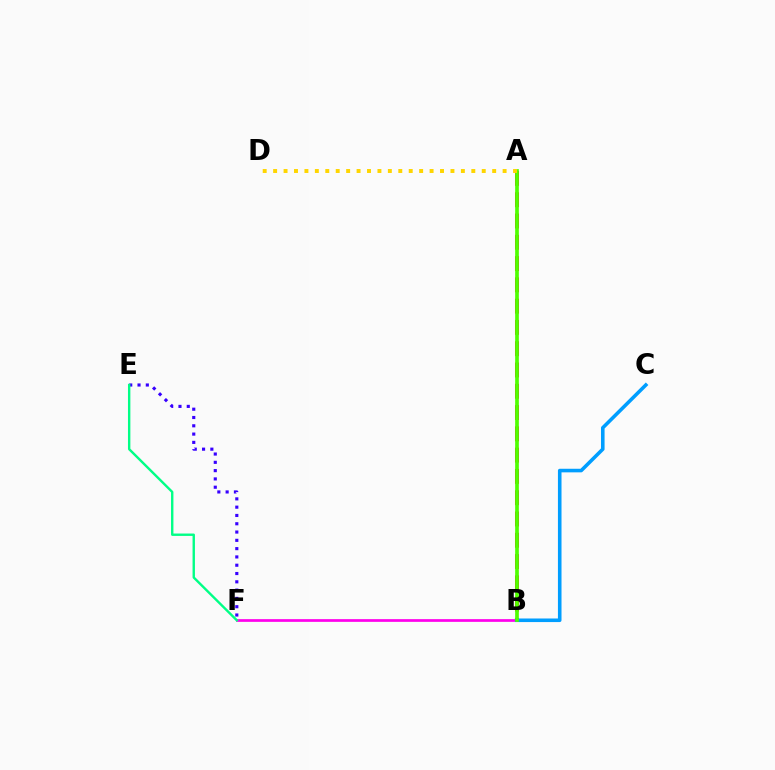{('B', 'F'): [{'color': '#ff00ed', 'line_style': 'solid', 'thickness': 1.96}], ('A', 'B'): [{'color': '#ff0000', 'line_style': 'dashed', 'thickness': 2.89}, {'color': '#4fff00', 'line_style': 'solid', 'thickness': 2.66}], ('E', 'F'): [{'color': '#3700ff', 'line_style': 'dotted', 'thickness': 2.25}, {'color': '#00ff86', 'line_style': 'solid', 'thickness': 1.72}], ('B', 'C'): [{'color': '#009eff', 'line_style': 'solid', 'thickness': 2.58}], ('A', 'D'): [{'color': '#ffd500', 'line_style': 'dotted', 'thickness': 2.83}]}